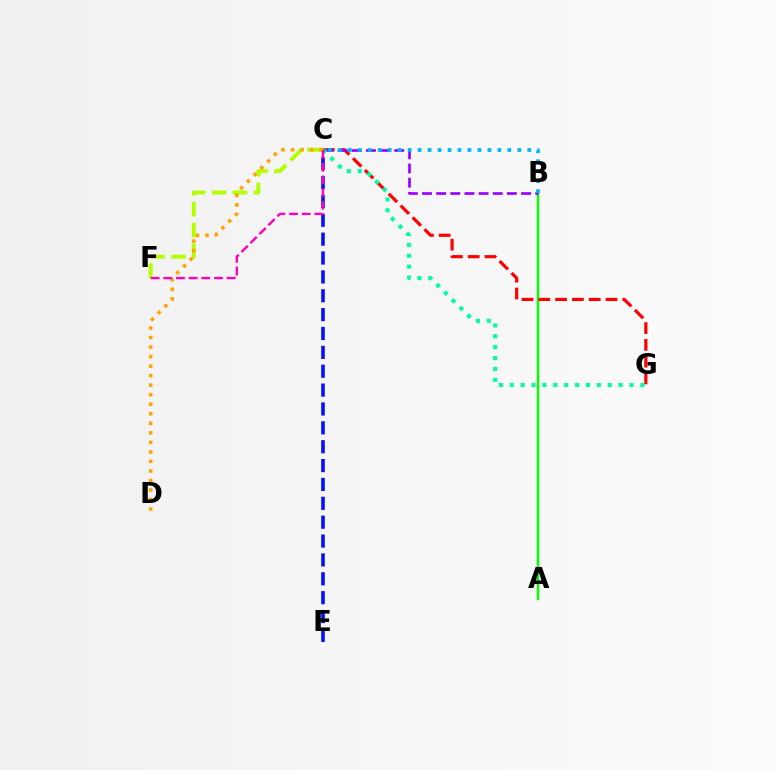{('A', 'B'): [{'color': '#08ff00', 'line_style': 'solid', 'thickness': 1.78}], ('C', 'G'): [{'color': '#ff0000', 'line_style': 'dashed', 'thickness': 2.28}, {'color': '#00ff9d', 'line_style': 'dotted', 'thickness': 2.96}], ('B', 'C'): [{'color': '#9b00ff', 'line_style': 'dashed', 'thickness': 1.92}, {'color': '#00b5ff', 'line_style': 'dotted', 'thickness': 2.71}], ('C', 'E'): [{'color': '#0010ff', 'line_style': 'dashed', 'thickness': 2.56}], ('C', 'F'): [{'color': '#b3ff00', 'line_style': 'dashed', 'thickness': 2.84}, {'color': '#ff00bd', 'line_style': 'dashed', 'thickness': 1.72}], ('C', 'D'): [{'color': '#ffa500', 'line_style': 'dotted', 'thickness': 2.59}]}